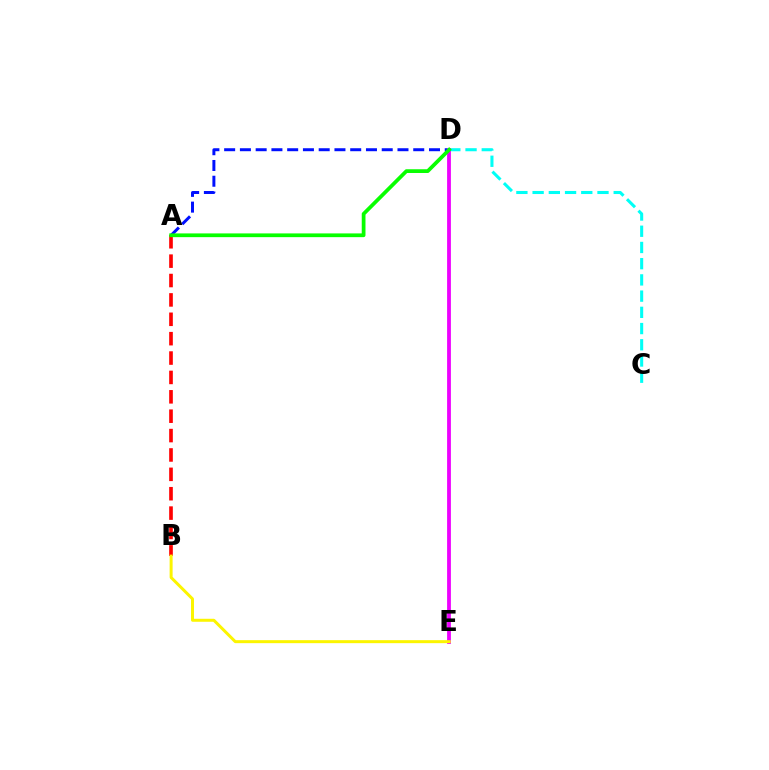{('A', 'B'): [{'color': '#ff0000', 'line_style': 'dashed', 'thickness': 2.63}], ('A', 'D'): [{'color': '#0010ff', 'line_style': 'dashed', 'thickness': 2.14}, {'color': '#08ff00', 'line_style': 'solid', 'thickness': 2.7}], ('C', 'D'): [{'color': '#00fff6', 'line_style': 'dashed', 'thickness': 2.2}], ('D', 'E'): [{'color': '#ee00ff', 'line_style': 'solid', 'thickness': 2.73}], ('B', 'E'): [{'color': '#fcf500', 'line_style': 'solid', 'thickness': 2.15}]}